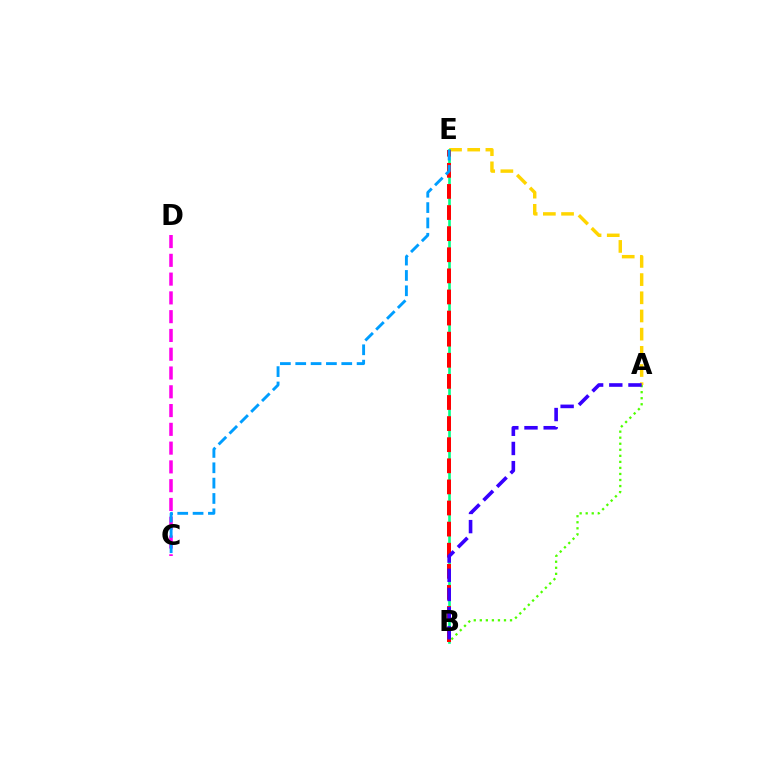{('A', 'E'): [{'color': '#ffd500', 'line_style': 'dashed', 'thickness': 2.47}], ('B', 'E'): [{'color': '#00ff86', 'line_style': 'solid', 'thickness': 1.89}, {'color': '#ff0000', 'line_style': 'dashed', 'thickness': 2.87}], ('A', 'B'): [{'color': '#4fff00', 'line_style': 'dotted', 'thickness': 1.64}, {'color': '#3700ff', 'line_style': 'dashed', 'thickness': 2.6}], ('C', 'D'): [{'color': '#ff00ed', 'line_style': 'dashed', 'thickness': 2.55}], ('C', 'E'): [{'color': '#009eff', 'line_style': 'dashed', 'thickness': 2.08}]}